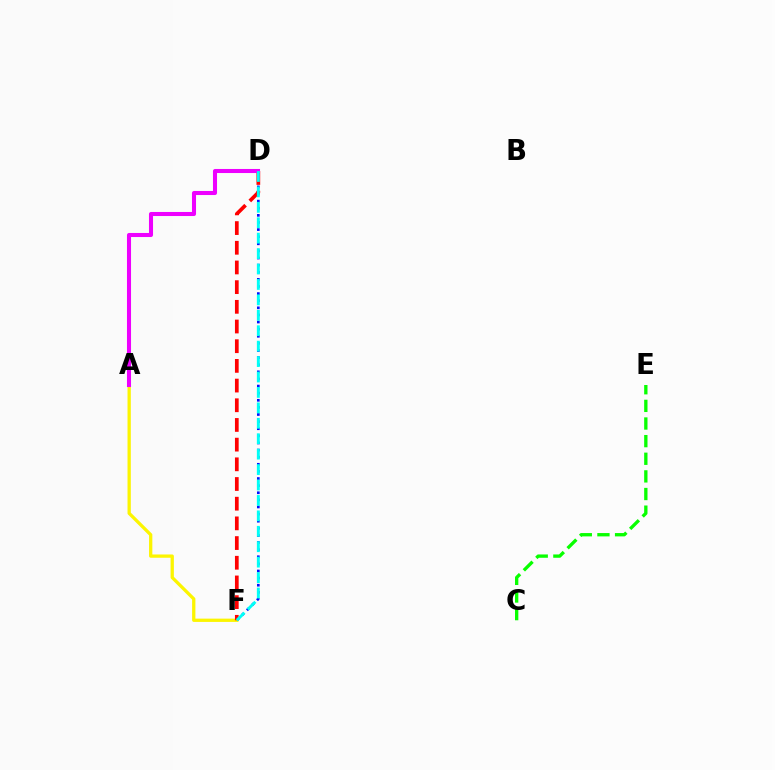{('C', 'E'): [{'color': '#08ff00', 'line_style': 'dashed', 'thickness': 2.39}], ('D', 'F'): [{'color': '#0010ff', 'line_style': 'dotted', 'thickness': 1.93}, {'color': '#ff0000', 'line_style': 'dashed', 'thickness': 2.67}, {'color': '#00fff6', 'line_style': 'dashed', 'thickness': 2.1}], ('A', 'F'): [{'color': '#fcf500', 'line_style': 'solid', 'thickness': 2.37}], ('A', 'D'): [{'color': '#ee00ff', 'line_style': 'solid', 'thickness': 2.92}]}